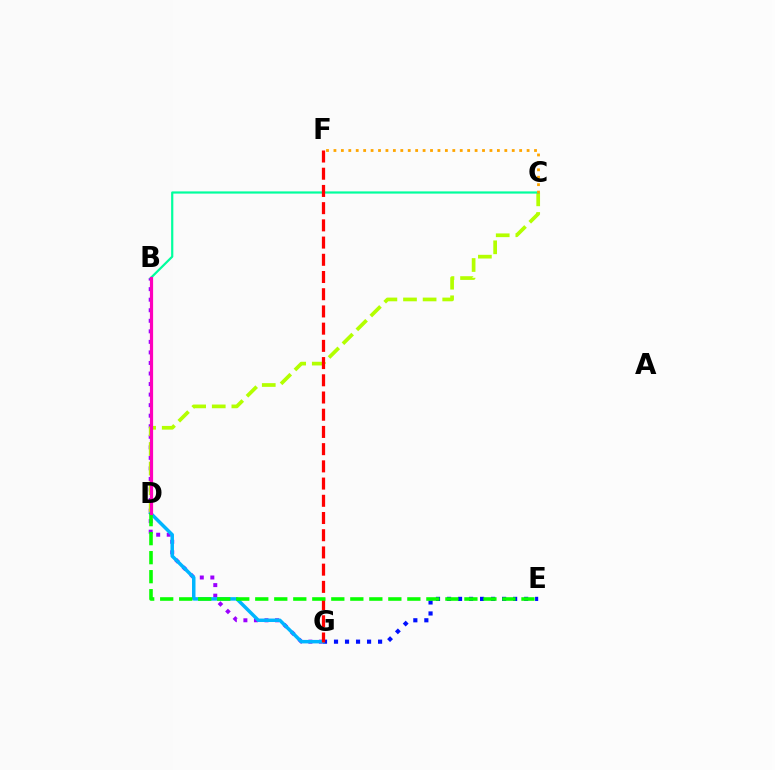{('E', 'G'): [{'color': '#0010ff', 'line_style': 'dotted', 'thickness': 2.99}], ('B', 'G'): [{'color': '#9b00ff', 'line_style': 'dotted', 'thickness': 2.86}], ('C', 'D'): [{'color': '#b3ff00', 'line_style': 'dashed', 'thickness': 2.66}], ('D', 'G'): [{'color': '#00b5ff', 'line_style': 'solid', 'thickness': 2.51}], ('B', 'C'): [{'color': '#00ff9d', 'line_style': 'solid', 'thickness': 1.59}], ('C', 'F'): [{'color': '#ffa500', 'line_style': 'dotted', 'thickness': 2.02}], ('F', 'G'): [{'color': '#ff0000', 'line_style': 'dashed', 'thickness': 2.34}], ('D', 'E'): [{'color': '#08ff00', 'line_style': 'dashed', 'thickness': 2.58}], ('B', 'D'): [{'color': '#ff00bd', 'line_style': 'solid', 'thickness': 2.31}]}